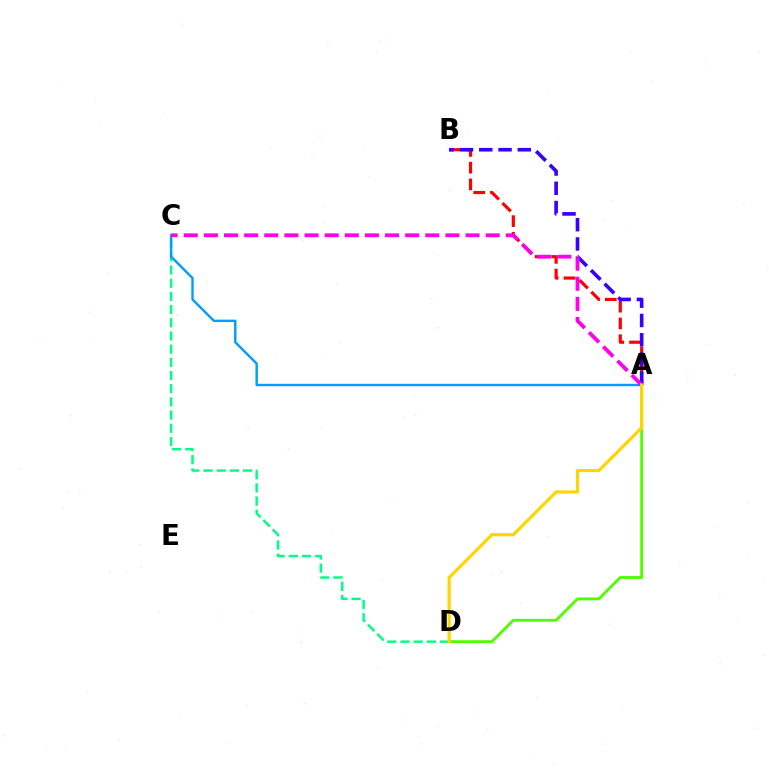{('C', 'D'): [{'color': '#00ff86', 'line_style': 'dashed', 'thickness': 1.79}], ('A', 'C'): [{'color': '#009eff', 'line_style': 'solid', 'thickness': 1.73}, {'color': '#ff00ed', 'line_style': 'dashed', 'thickness': 2.73}], ('A', 'B'): [{'color': '#ff0000', 'line_style': 'dashed', 'thickness': 2.27}, {'color': '#3700ff', 'line_style': 'dashed', 'thickness': 2.62}], ('A', 'D'): [{'color': '#4fff00', 'line_style': 'solid', 'thickness': 2.05}, {'color': '#ffd500', 'line_style': 'solid', 'thickness': 2.28}]}